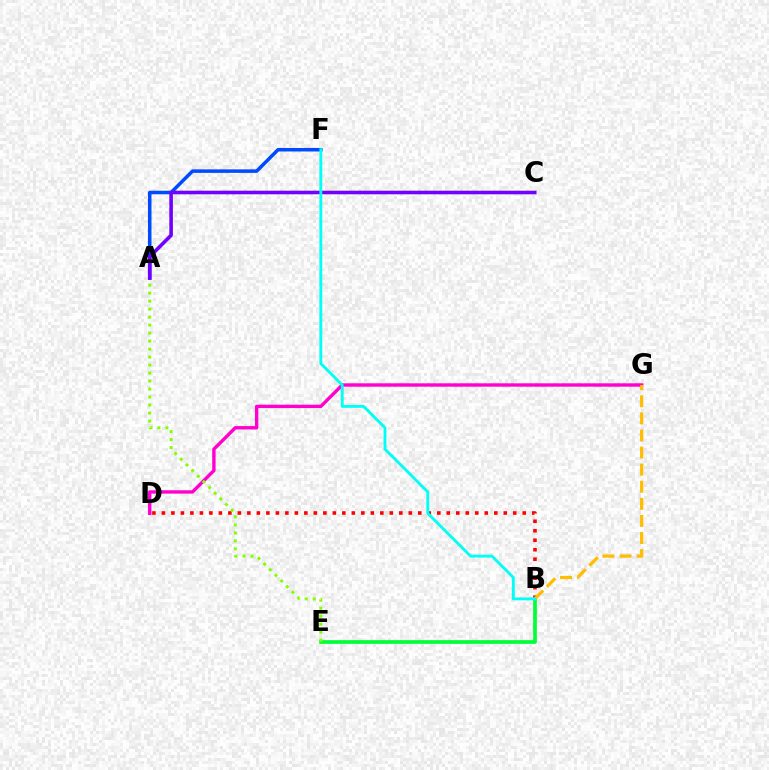{('B', 'E'): [{'color': '#00ff39', 'line_style': 'solid', 'thickness': 2.66}], ('D', 'G'): [{'color': '#ff00cf', 'line_style': 'solid', 'thickness': 2.44}], ('A', 'F'): [{'color': '#004bff', 'line_style': 'solid', 'thickness': 2.54}], ('B', 'D'): [{'color': '#ff0000', 'line_style': 'dotted', 'thickness': 2.58}], ('A', 'E'): [{'color': '#84ff00', 'line_style': 'dotted', 'thickness': 2.17}], ('A', 'C'): [{'color': '#7200ff', 'line_style': 'solid', 'thickness': 2.59}], ('B', 'G'): [{'color': '#ffbd00', 'line_style': 'dashed', 'thickness': 2.32}], ('B', 'F'): [{'color': '#00fff6', 'line_style': 'solid', 'thickness': 2.05}]}